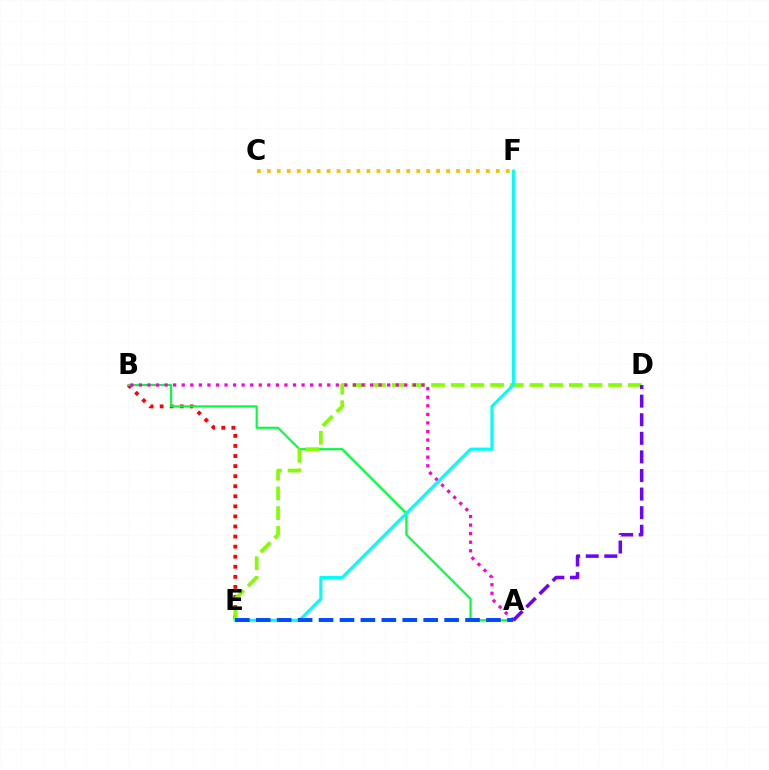{('B', 'E'): [{'color': '#ff0000', 'line_style': 'dotted', 'thickness': 2.74}], ('C', 'F'): [{'color': '#ffbd00', 'line_style': 'dotted', 'thickness': 2.71}], ('A', 'B'): [{'color': '#00ff39', 'line_style': 'solid', 'thickness': 1.53}, {'color': '#ff00cf', 'line_style': 'dotted', 'thickness': 2.33}], ('D', 'E'): [{'color': '#84ff00', 'line_style': 'dashed', 'thickness': 2.67}], ('E', 'F'): [{'color': '#00fff6', 'line_style': 'solid', 'thickness': 2.23}], ('A', 'E'): [{'color': '#004bff', 'line_style': 'dashed', 'thickness': 2.84}], ('A', 'D'): [{'color': '#7200ff', 'line_style': 'dashed', 'thickness': 2.52}]}